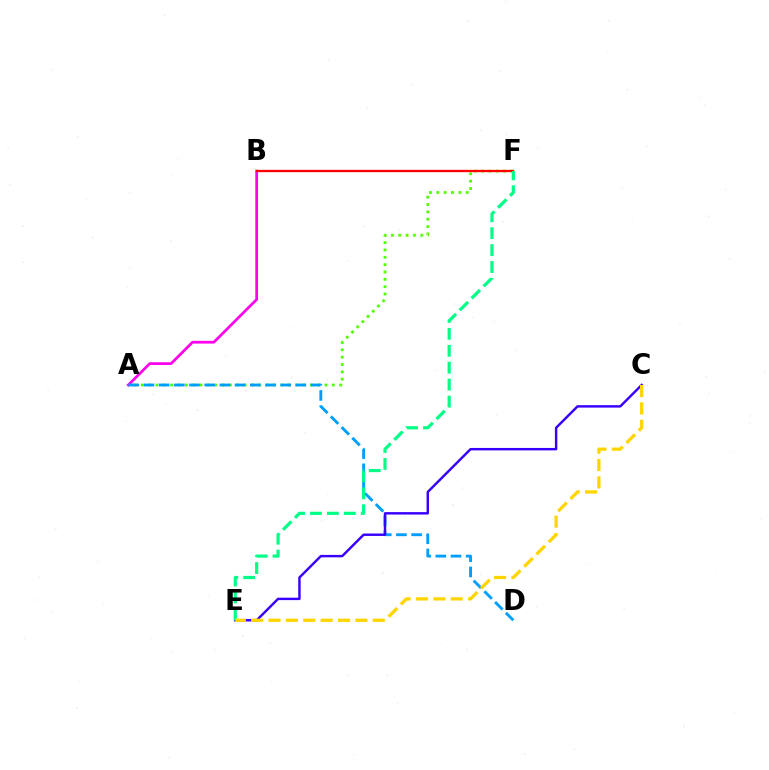{('A', 'F'): [{'color': '#4fff00', 'line_style': 'dotted', 'thickness': 2.0}], ('A', 'B'): [{'color': '#ff00ed', 'line_style': 'solid', 'thickness': 1.97}], ('A', 'D'): [{'color': '#009eff', 'line_style': 'dashed', 'thickness': 2.06}], ('C', 'E'): [{'color': '#3700ff', 'line_style': 'solid', 'thickness': 1.75}, {'color': '#ffd500', 'line_style': 'dashed', 'thickness': 2.36}], ('B', 'F'): [{'color': '#ff0000', 'line_style': 'solid', 'thickness': 1.66}], ('E', 'F'): [{'color': '#00ff86', 'line_style': 'dashed', 'thickness': 2.3}]}